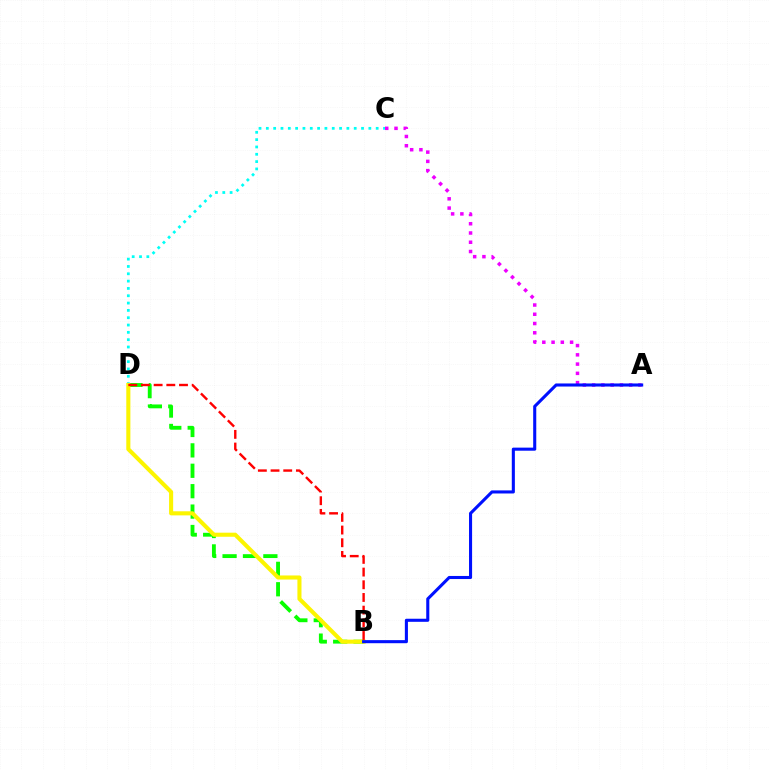{('A', 'C'): [{'color': '#ee00ff', 'line_style': 'dotted', 'thickness': 2.52}], ('B', 'D'): [{'color': '#08ff00', 'line_style': 'dashed', 'thickness': 2.77}, {'color': '#fcf500', 'line_style': 'solid', 'thickness': 2.94}, {'color': '#ff0000', 'line_style': 'dashed', 'thickness': 1.72}], ('C', 'D'): [{'color': '#00fff6', 'line_style': 'dotted', 'thickness': 1.99}], ('A', 'B'): [{'color': '#0010ff', 'line_style': 'solid', 'thickness': 2.22}]}